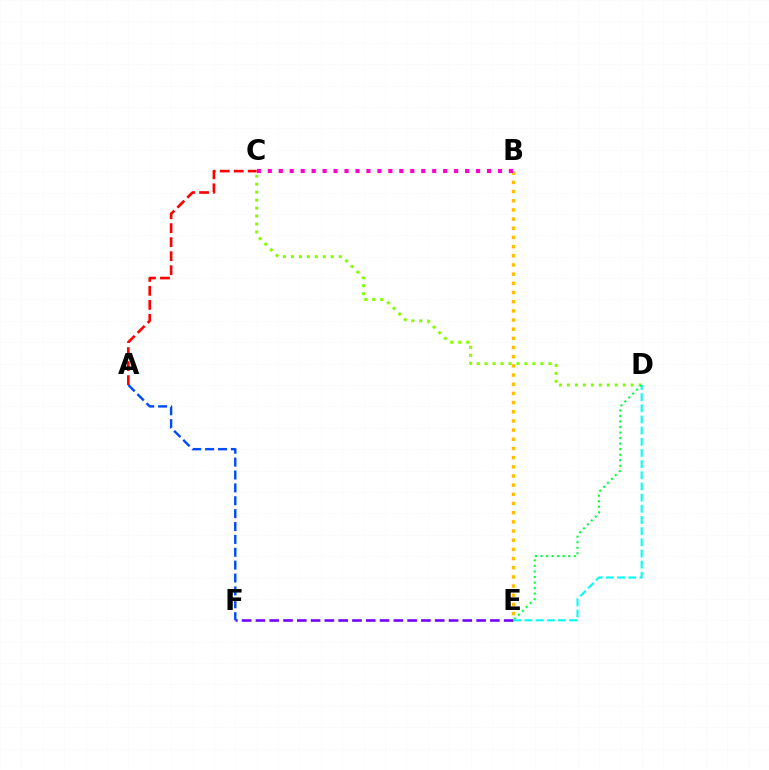{('E', 'F'): [{'color': '#7200ff', 'line_style': 'dashed', 'thickness': 1.87}], ('C', 'D'): [{'color': '#84ff00', 'line_style': 'dotted', 'thickness': 2.17}], ('A', 'F'): [{'color': '#004bff', 'line_style': 'dashed', 'thickness': 1.75}], ('B', 'E'): [{'color': '#ffbd00', 'line_style': 'dotted', 'thickness': 2.49}], ('D', 'E'): [{'color': '#00ff39', 'line_style': 'dotted', 'thickness': 1.5}, {'color': '#00fff6', 'line_style': 'dashed', 'thickness': 1.52}], ('A', 'C'): [{'color': '#ff0000', 'line_style': 'dashed', 'thickness': 1.9}], ('B', 'C'): [{'color': '#ff00cf', 'line_style': 'dotted', 'thickness': 2.98}]}